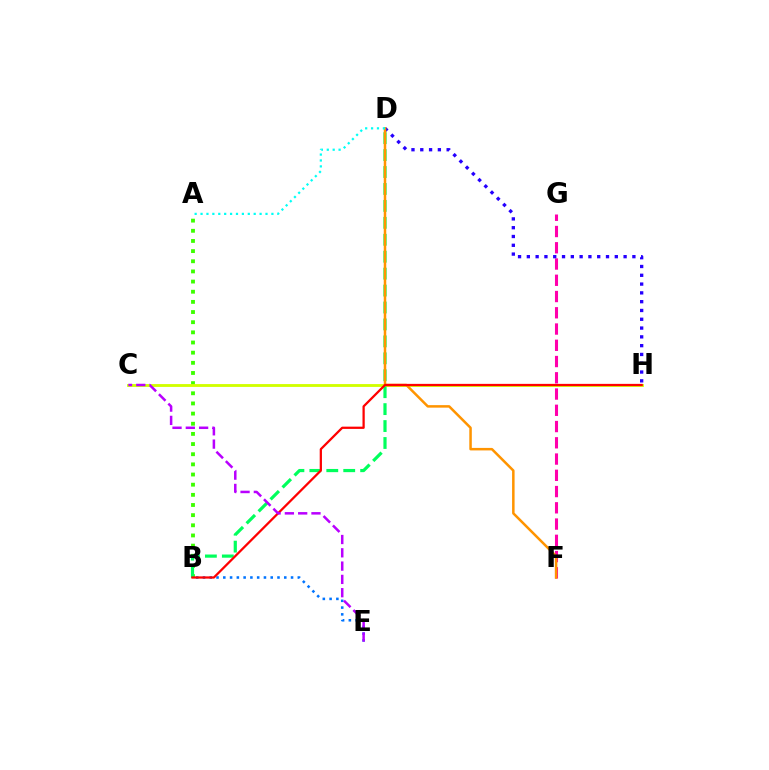{('B', 'E'): [{'color': '#0074ff', 'line_style': 'dotted', 'thickness': 1.84}], ('F', 'G'): [{'color': '#ff00ac', 'line_style': 'dashed', 'thickness': 2.21}], ('A', 'B'): [{'color': '#3dff00', 'line_style': 'dotted', 'thickness': 2.76}], ('C', 'H'): [{'color': '#d1ff00', 'line_style': 'solid', 'thickness': 2.05}], ('B', 'D'): [{'color': '#00ff5c', 'line_style': 'dashed', 'thickness': 2.3}], ('D', 'H'): [{'color': '#2500ff', 'line_style': 'dotted', 'thickness': 2.39}], ('D', 'F'): [{'color': '#ff9400', 'line_style': 'solid', 'thickness': 1.81}], ('B', 'H'): [{'color': '#ff0000', 'line_style': 'solid', 'thickness': 1.62}], ('C', 'E'): [{'color': '#b900ff', 'line_style': 'dashed', 'thickness': 1.81}], ('A', 'D'): [{'color': '#00fff6', 'line_style': 'dotted', 'thickness': 1.6}]}